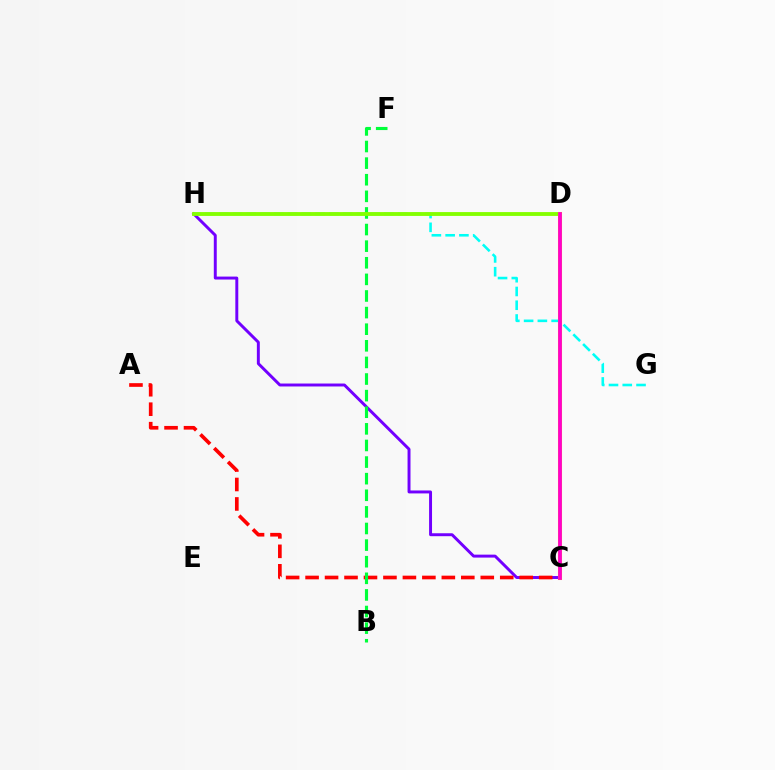{('C', 'H'): [{'color': '#7200ff', 'line_style': 'solid', 'thickness': 2.12}], ('G', 'H'): [{'color': '#00fff6', 'line_style': 'dashed', 'thickness': 1.87}], ('A', 'C'): [{'color': '#ff0000', 'line_style': 'dashed', 'thickness': 2.64}], ('B', 'F'): [{'color': '#00ff39', 'line_style': 'dashed', 'thickness': 2.26}], ('D', 'H'): [{'color': '#84ff00', 'line_style': 'solid', 'thickness': 2.77}], ('C', 'D'): [{'color': '#004bff', 'line_style': 'dotted', 'thickness': 2.72}, {'color': '#ffbd00', 'line_style': 'solid', 'thickness': 2.91}, {'color': '#ff00cf', 'line_style': 'solid', 'thickness': 2.67}]}